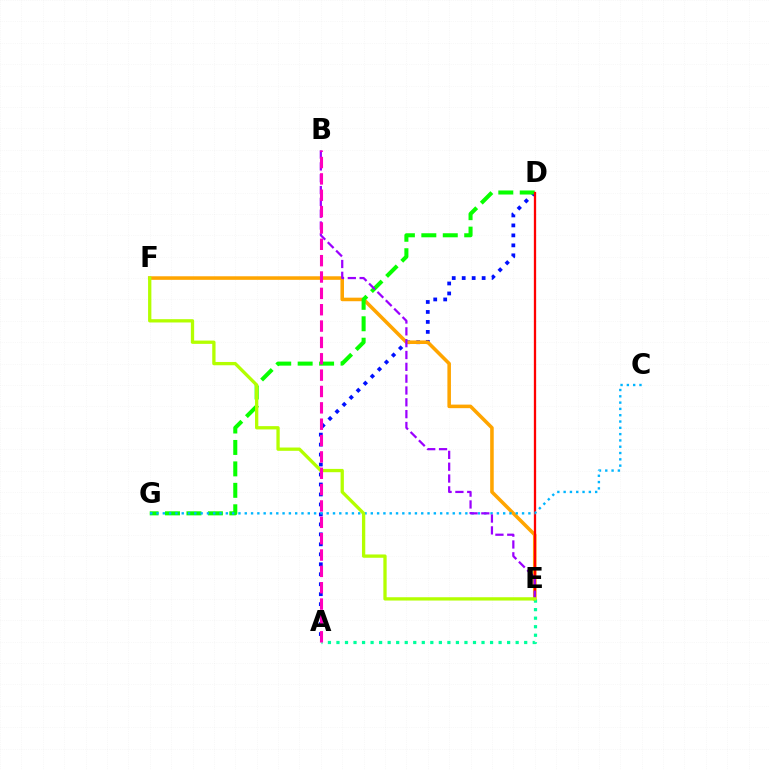{('A', 'D'): [{'color': '#0010ff', 'line_style': 'dotted', 'thickness': 2.71}], ('E', 'F'): [{'color': '#ffa500', 'line_style': 'solid', 'thickness': 2.56}, {'color': '#b3ff00', 'line_style': 'solid', 'thickness': 2.37}], ('D', 'G'): [{'color': '#08ff00', 'line_style': 'dashed', 'thickness': 2.91}], ('D', 'E'): [{'color': '#ff0000', 'line_style': 'solid', 'thickness': 1.65}], ('A', 'E'): [{'color': '#00ff9d', 'line_style': 'dotted', 'thickness': 2.32}], ('C', 'G'): [{'color': '#00b5ff', 'line_style': 'dotted', 'thickness': 1.71}], ('B', 'E'): [{'color': '#9b00ff', 'line_style': 'dashed', 'thickness': 1.61}], ('A', 'B'): [{'color': '#ff00bd', 'line_style': 'dashed', 'thickness': 2.22}]}